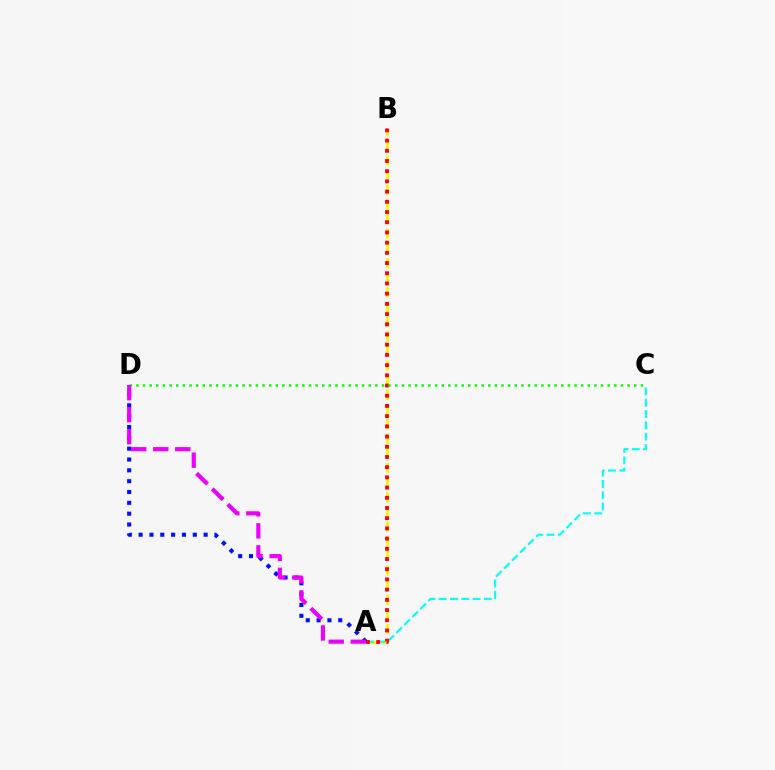{('A', 'B'): [{'color': '#fcf500', 'line_style': 'dashed', 'thickness': 1.99}, {'color': '#ff0000', 'line_style': 'dotted', 'thickness': 2.77}], ('A', 'C'): [{'color': '#00fff6', 'line_style': 'dashed', 'thickness': 1.54}], ('A', 'D'): [{'color': '#0010ff', 'line_style': 'dotted', 'thickness': 2.94}, {'color': '#ee00ff', 'line_style': 'dashed', 'thickness': 2.99}], ('C', 'D'): [{'color': '#08ff00', 'line_style': 'dotted', 'thickness': 1.8}]}